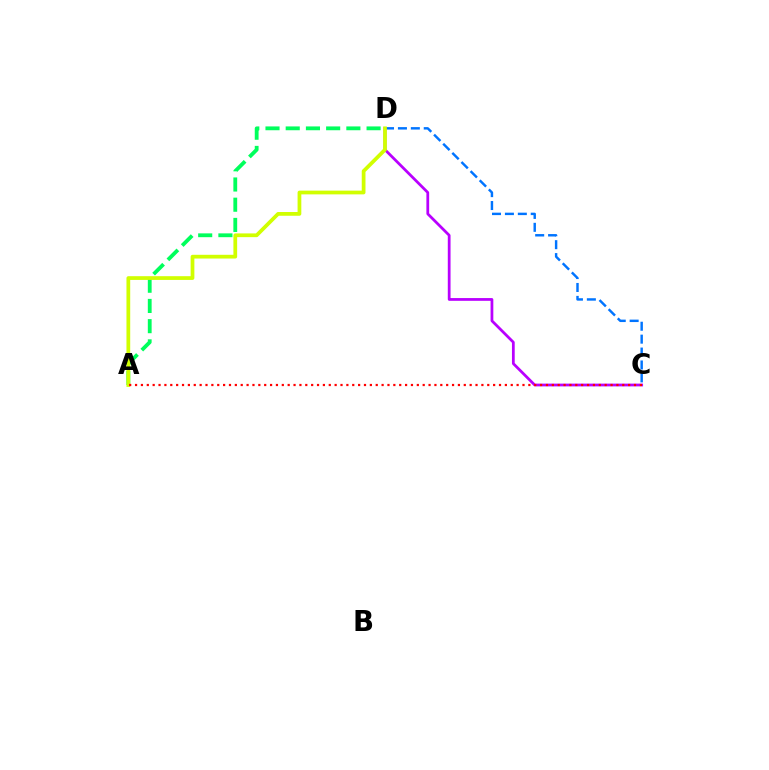{('C', 'D'): [{'color': '#b900ff', 'line_style': 'solid', 'thickness': 1.99}, {'color': '#0074ff', 'line_style': 'dashed', 'thickness': 1.75}], ('A', 'D'): [{'color': '#00ff5c', 'line_style': 'dashed', 'thickness': 2.75}, {'color': '#d1ff00', 'line_style': 'solid', 'thickness': 2.7}], ('A', 'C'): [{'color': '#ff0000', 'line_style': 'dotted', 'thickness': 1.59}]}